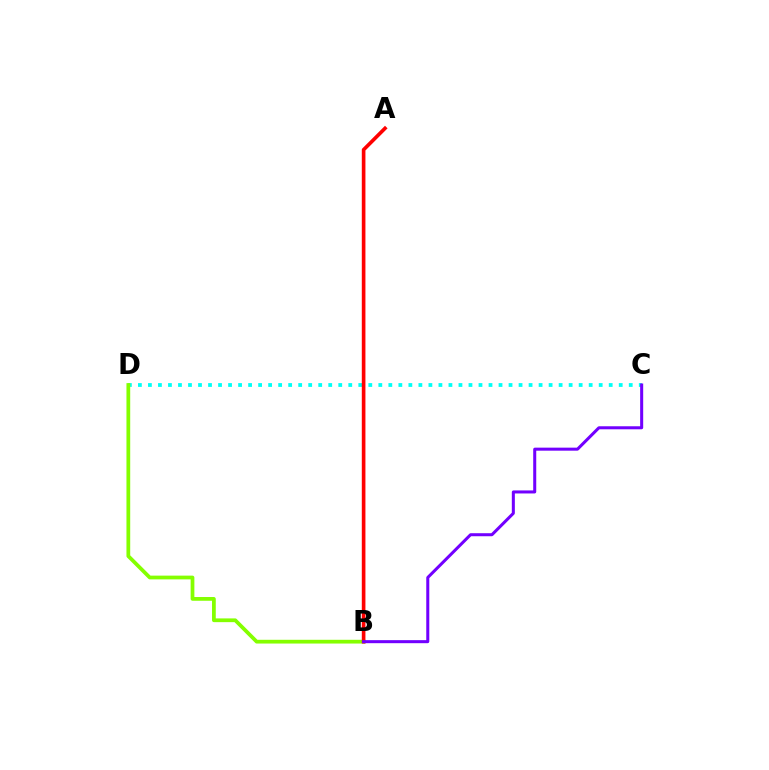{('C', 'D'): [{'color': '#00fff6', 'line_style': 'dotted', 'thickness': 2.72}], ('B', 'D'): [{'color': '#84ff00', 'line_style': 'solid', 'thickness': 2.7}], ('A', 'B'): [{'color': '#ff0000', 'line_style': 'solid', 'thickness': 2.62}], ('B', 'C'): [{'color': '#7200ff', 'line_style': 'solid', 'thickness': 2.18}]}